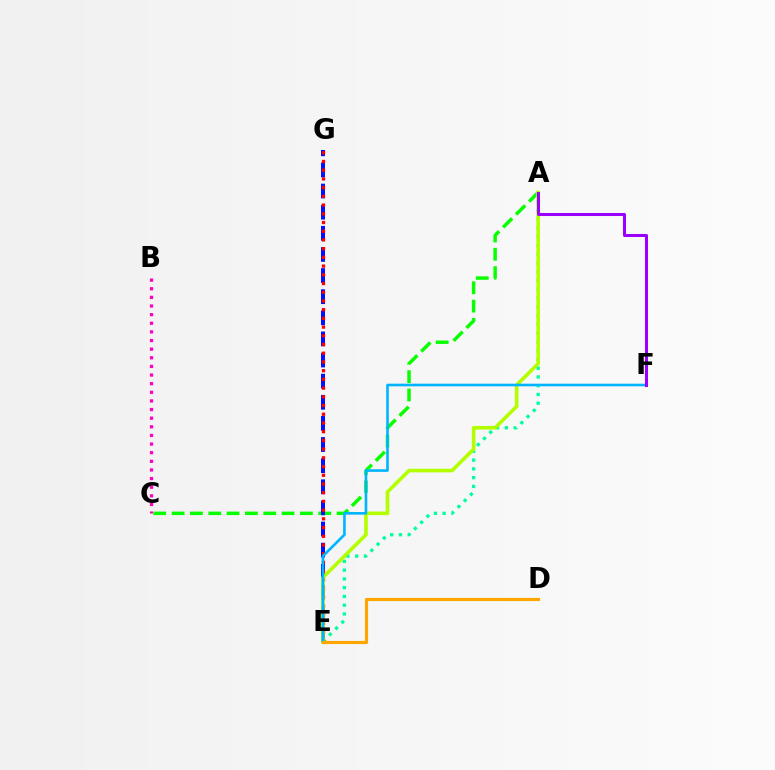{('A', 'C'): [{'color': '#08ff00', 'line_style': 'dashed', 'thickness': 2.49}], ('E', 'G'): [{'color': '#0010ff', 'line_style': 'dashed', 'thickness': 2.87}, {'color': '#ff0000', 'line_style': 'dotted', 'thickness': 2.37}], ('A', 'E'): [{'color': '#00ff9d', 'line_style': 'dotted', 'thickness': 2.38}, {'color': '#b3ff00', 'line_style': 'solid', 'thickness': 2.6}], ('B', 'C'): [{'color': '#ff00bd', 'line_style': 'dotted', 'thickness': 2.34}], ('E', 'F'): [{'color': '#00b5ff', 'line_style': 'solid', 'thickness': 1.89}], ('A', 'F'): [{'color': '#9b00ff', 'line_style': 'solid', 'thickness': 2.18}], ('D', 'E'): [{'color': '#ffa500', 'line_style': 'solid', 'thickness': 2.26}]}